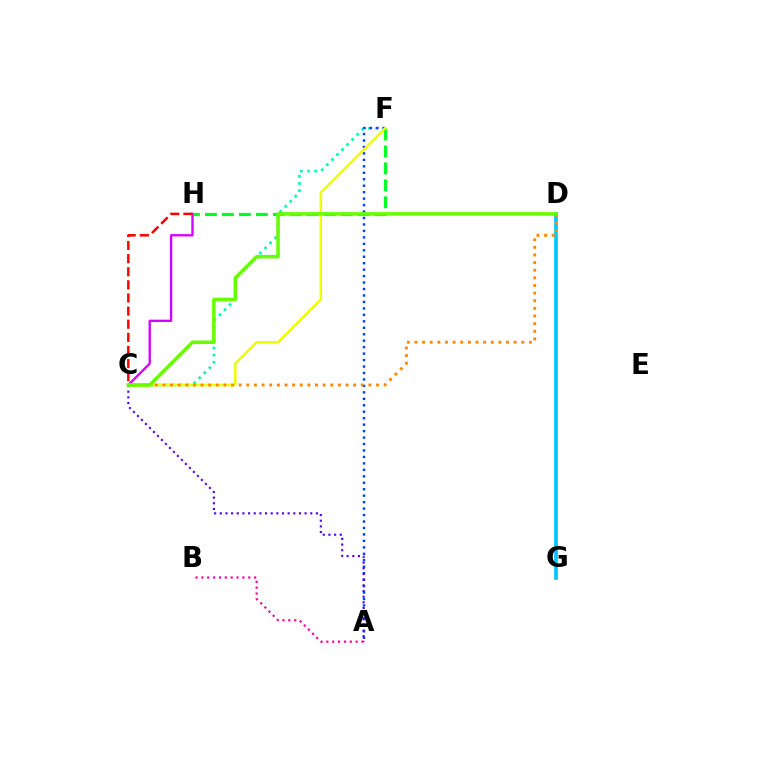{('F', 'H'): [{'color': '#00ff27', 'line_style': 'dashed', 'thickness': 2.31}], ('C', 'F'): [{'color': '#00ffaf', 'line_style': 'dotted', 'thickness': 1.94}, {'color': '#eeff00', 'line_style': 'solid', 'thickness': 1.81}], ('A', 'F'): [{'color': '#003fff', 'line_style': 'dotted', 'thickness': 1.75}], ('D', 'G'): [{'color': '#00c7ff', 'line_style': 'solid', 'thickness': 2.66}], ('C', 'H'): [{'color': '#d600ff', 'line_style': 'solid', 'thickness': 1.69}, {'color': '#ff0000', 'line_style': 'dashed', 'thickness': 1.78}], ('A', 'B'): [{'color': '#ff00a0', 'line_style': 'dotted', 'thickness': 1.59}], ('A', 'C'): [{'color': '#4f00ff', 'line_style': 'dotted', 'thickness': 1.54}], ('C', 'D'): [{'color': '#ff8800', 'line_style': 'dotted', 'thickness': 2.07}, {'color': '#66ff00', 'line_style': 'solid', 'thickness': 2.53}]}